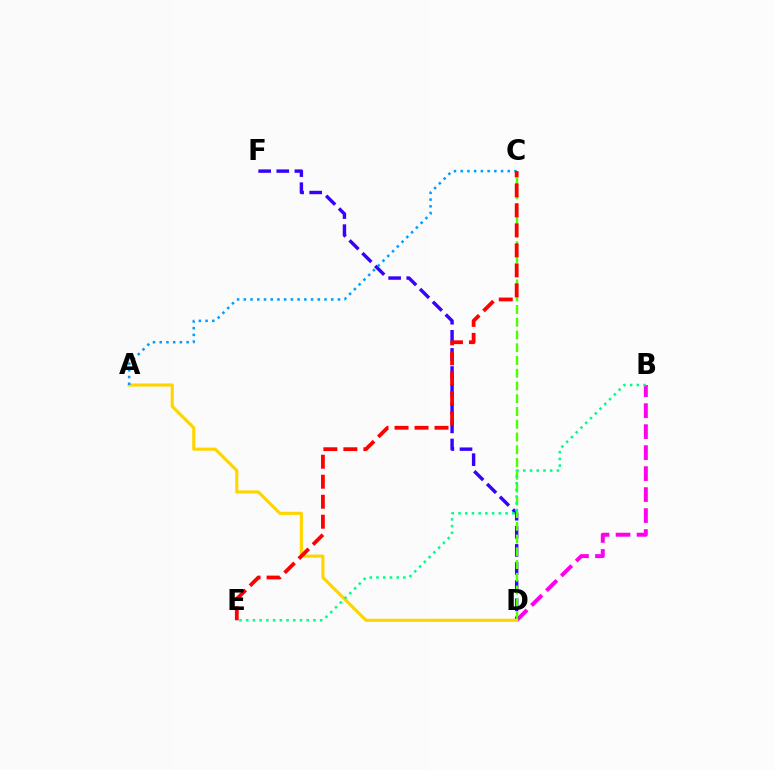{('B', 'D'): [{'color': '#ff00ed', 'line_style': 'dashed', 'thickness': 2.85}], ('D', 'F'): [{'color': '#3700ff', 'line_style': 'dashed', 'thickness': 2.46}], ('C', 'D'): [{'color': '#4fff00', 'line_style': 'dashed', 'thickness': 1.73}], ('A', 'D'): [{'color': '#ffd500', 'line_style': 'solid', 'thickness': 2.24}], ('B', 'E'): [{'color': '#00ff86', 'line_style': 'dotted', 'thickness': 1.83}], ('A', 'C'): [{'color': '#009eff', 'line_style': 'dotted', 'thickness': 1.83}], ('C', 'E'): [{'color': '#ff0000', 'line_style': 'dashed', 'thickness': 2.72}]}